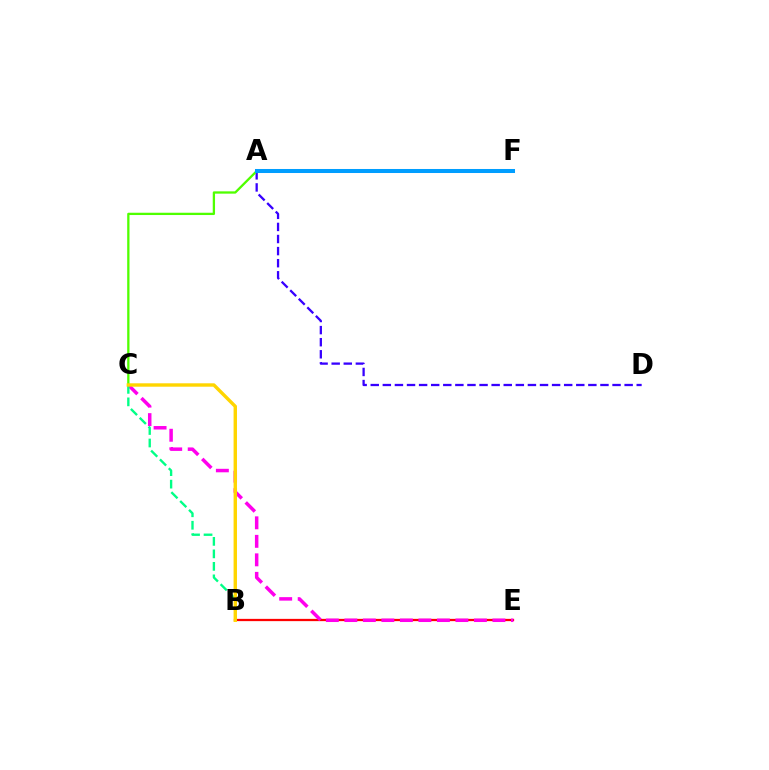{('A', 'D'): [{'color': '#3700ff', 'line_style': 'dashed', 'thickness': 1.64}], ('A', 'C'): [{'color': '#4fff00', 'line_style': 'solid', 'thickness': 1.65}], ('B', 'E'): [{'color': '#ff0000', 'line_style': 'solid', 'thickness': 1.63}], ('C', 'E'): [{'color': '#ff00ed', 'line_style': 'dashed', 'thickness': 2.51}], ('B', 'C'): [{'color': '#00ff86', 'line_style': 'dashed', 'thickness': 1.7}, {'color': '#ffd500', 'line_style': 'solid', 'thickness': 2.45}], ('A', 'F'): [{'color': '#009eff', 'line_style': 'solid', 'thickness': 2.9}]}